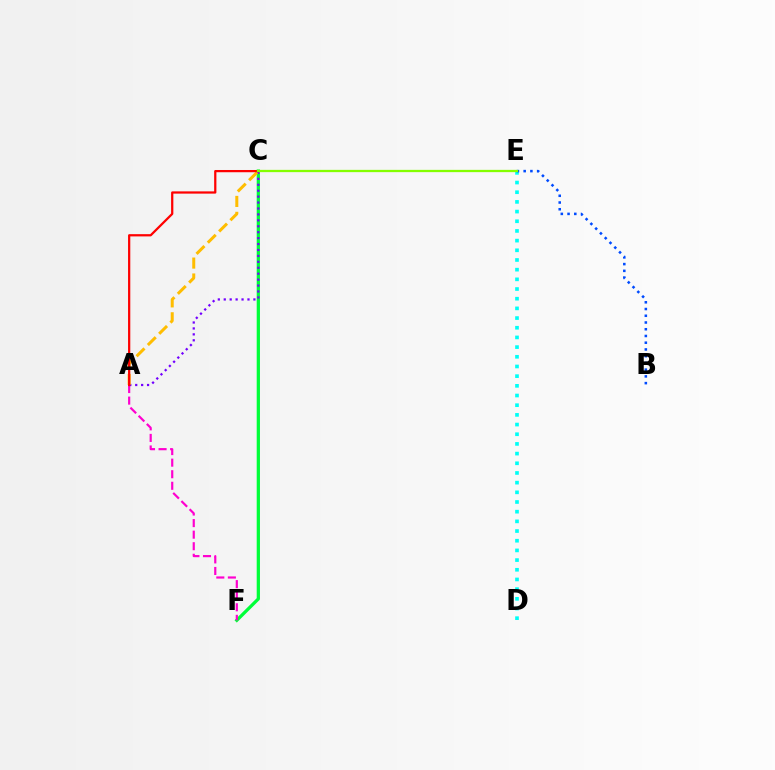{('D', 'E'): [{'color': '#00fff6', 'line_style': 'dotted', 'thickness': 2.63}], ('C', 'F'): [{'color': '#00ff39', 'line_style': 'solid', 'thickness': 2.35}], ('A', 'F'): [{'color': '#ff00cf', 'line_style': 'dashed', 'thickness': 1.57}], ('B', 'E'): [{'color': '#004bff', 'line_style': 'dotted', 'thickness': 1.83}], ('A', 'C'): [{'color': '#7200ff', 'line_style': 'dotted', 'thickness': 1.61}, {'color': '#ffbd00', 'line_style': 'dashed', 'thickness': 2.16}, {'color': '#ff0000', 'line_style': 'solid', 'thickness': 1.61}], ('C', 'E'): [{'color': '#84ff00', 'line_style': 'solid', 'thickness': 1.64}]}